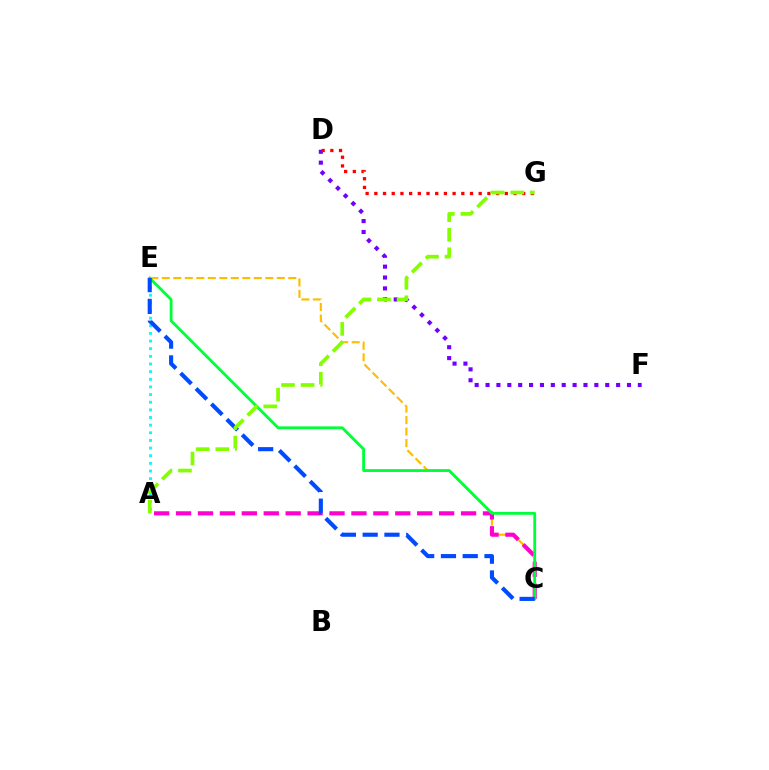{('D', 'F'): [{'color': '#7200ff', 'line_style': 'dotted', 'thickness': 2.96}], ('A', 'E'): [{'color': '#00fff6', 'line_style': 'dotted', 'thickness': 2.08}], ('C', 'E'): [{'color': '#ffbd00', 'line_style': 'dashed', 'thickness': 1.56}, {'color': '#00ff39', 'line_style': 'solid', 'thickness': 2.03}, {'color': '#004bff', 'line_style': 'dashed', 'thickness': 2.96}], ('D', 'G'): [{'color': '#ff0000', 'line_style': 'dotted', 'thickness': 2.36}], ('A', 'C'): [{'color': '#ff00cf', 'line_style': 'dashed', 'thickness': 2.98}], ('A', 'G'): [{'color': '#84ff00', 'line_style': 'dashed', 'thickness': 2.66}]}